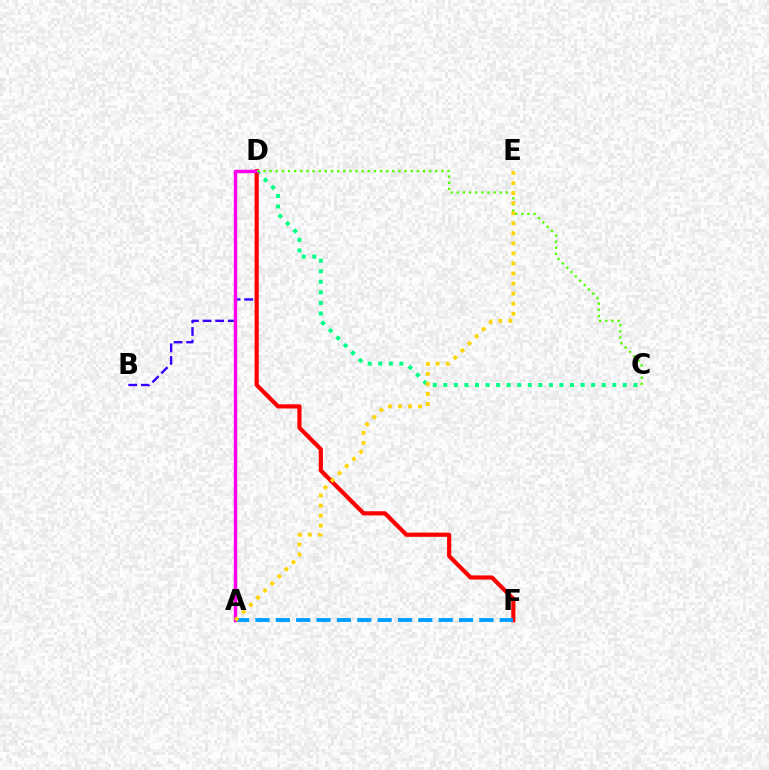{('B', 'D'): [{'color': '#3700ff', 'line_style': 'dashed', 'thickness': 1.71}], ('C', 'D'): [{'color': '#00ff86', 'line_style': 'dotted', 'thickness': 2.87}, {'color': '#4fff00', 'line_style': 'dotted', 'thickness': 1.67}], ('D', 'F'): [{'color': '#ff0000', 'line_style': 'solid', 'thickness': 3.0}], ('A', 'F'): [{'color': '#009eff', 'line_style': 'dashed', 'thickness': 2.77}], ('A', 'D'): [{'color': '#ff00ed', 'line_style': 'solid', 'thickness': 2.49}], ('A', 'E'): [{'color': '#ffd500', 'line_style': 'dotted', 'thickness': 2.73}]}